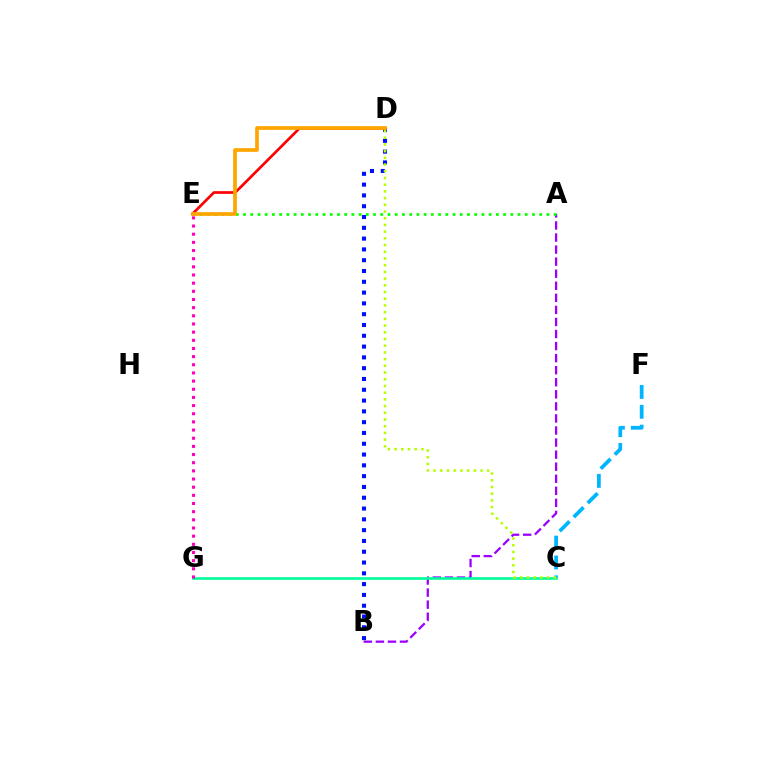{('A', 'B'): [{'color': '#9b00ff', 'line_style': 'dashed', 'thickness': 1.64}], ('B', 'D'): [{'color': '#0010ff', 'line_style': 'dotted', 'thickness': 2.93}], ('C', 'G'): [{'color': '#00ff9d', 'line_style': 'solid', 'thickness': 1.89}], ('A', 'E'): [{'color': '#08ff00', 'line_style': 'dotted', 'thickness': 1.96}], ('C', 'F'): [{'color': '#00b5ff', 'line_style': 'dashed', 'thickness': 2.7}], ('D', 'E'): [{'color': '#ff0000', 'line_style': 'solid', 'thickness': 1.93}, {'color': '#ffa500', 'line_style': 'solid', 'thickness': 2.67}], ('E', 'G'): [{'color': '#ff00bd', 'line_style': 'dotted', 'thickness': 2.22}], ('C', 'D'): [{'color': '#b3ff00', 'line_style': 'dotted', 'thickness': 1.82}]}